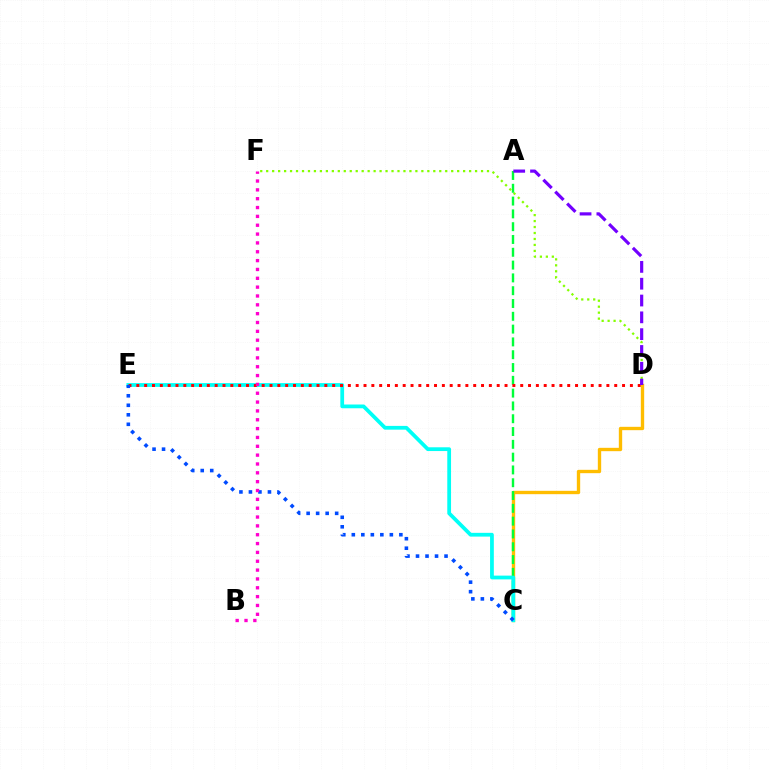{('C', 'D'): [{'color': '#ffbd00', 'line_style': 'solid', 'thickness': 2.41}], ('A', 'C'): [{'color': '#00ff39', 'line_style': 'dashed', 'thickness': 1.74}], ('C', 'E'): [{'color': '#00fff6', 'line_style': 'solid', 'thickness': 2.71}, {'color': '#004bff', 'line_style': 'dotted', 'thickness': 2.58}], ('D', 'F'): [{'color': '#84ff00', 'line_style': 'dotted', 'thickness': 1.62}], ('D', 'E'): [{'color': '#ff0000', 'line_style': 'dotted', 'thickness': 2.13}], ('B', 'F'): [{'color': '#ff00cf', 'line_style': 'dotted', 'thickness': 2.4}], ('A', 'D'): [{'color': '#7200ff', 'line_style': 'dashed', 'thickness': 2.28}]}